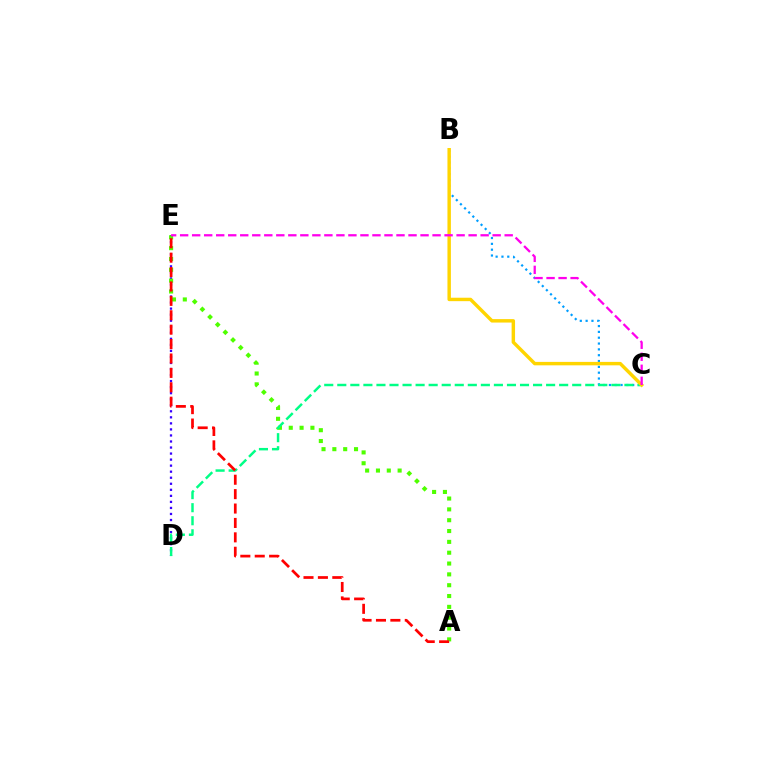{('D', 'E'): [{'color': '#3700ff', 'line_style': 'dotted', 'thickness': 1.64}], ('A', 'E'): [{'color': '#4fff00', 'line_style': 'dotted', 'thickness': 2.94}, {'color': '#ff0000', 'line_style': 'dashed', 'thickness': 1.96}], ('B', 'C'): [{'color': '#009eff', 'line_style': 'dotted', 'thickness': 1.58}, {'color': '#ffd500', 'line_style': 'solid', 'thickness': 2.48}], ('C', 'D'): [{'color': '#00ff86', 'line_style': 'dashed', 'thickness': 1.77}], ('C', 'E'): [{'color': '#ff00ed', 'line_style': 'dashed', 'thickness': 1.63}]}